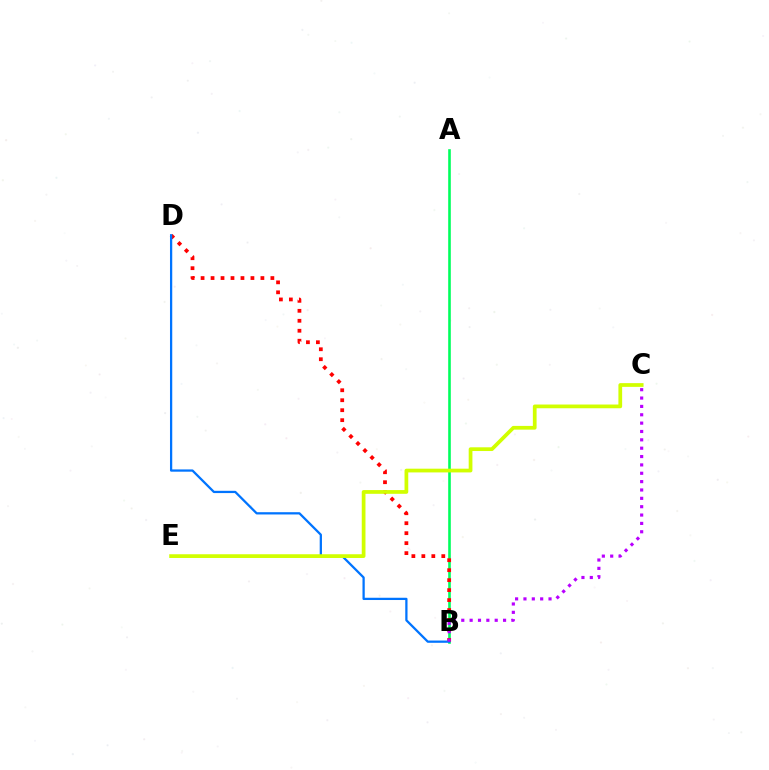{('A', 'B'): [{'color': '#00ff5c', 'line_style': 'solid', 'thickness': 1.89}], ('B', 'D'): [{'color': '#ff0000', 'line_style': 'dotted', 'thickness': 2.71}, {'color': '#0074ff', 'line_style': 'solid', 'thickness': 1.63}], ('B', 'C'): [{'color': '#b900ff', 'line_style': 'dotted', 'thickness': 2.27}], ('C', 'E'): [{'color': '#d1ff00', 'line_style': 'solid', 'thickness': 2.69}]}